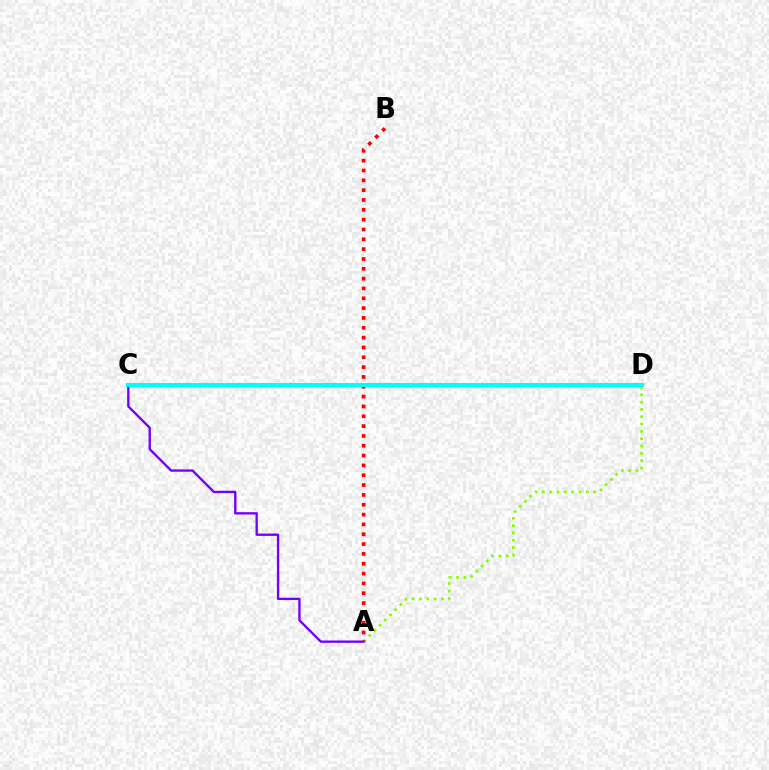{('A', 'D'): [{'color': '#84ff00', 'line_style': 'dotted', 'thickness': 1.99}], ('A', 'C'): [{'color': '#7200ff', 'line_style': 'solid', 'thickness': 1.68}], ('A', 'B'): [{'color': '#ff0000', 'line_style': 'dotted', 'thickness': 2.67}], ('C', 'D'): [{'color': '#00fff6', 'line_style': 'solid', 'thickness': 2.95}]}